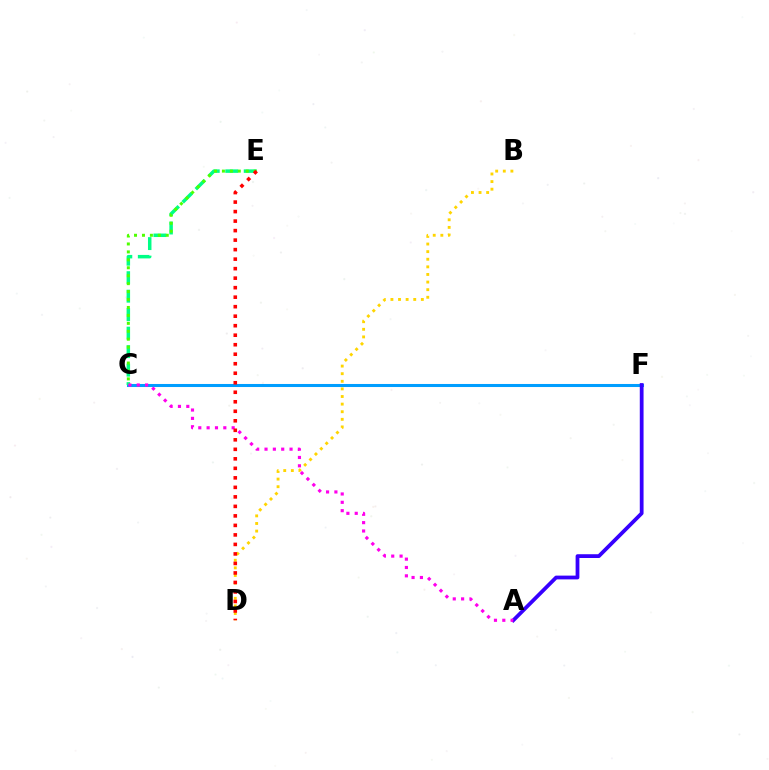{('C', 'F'): [{'color': '#009eff', 'line_style': 'solid', 'thickness': 2.2}], ('A', 'F'): [{'color': '#3700ff', 'line_style': 'solid', 'thickness': 2.72}], ('B', 'D'): [{'color': '#ffd500', 'line_style': 'dotted', 'thickness': 2.07}], ('C', 'E'): [{'color': '#00ff86', 'line_style': 'dashed', 'thickness': 2.51}, {'color': '#4fff00', 'line_style': 'dotted', 'thickness': 2.16}], ('A', 'C'): [{'color': '#ff00ed', 'line_style': 'dotted', 'thickness': 2.27}], ('D', 'E'): [{'color': '#ff0000', 'line_style': 'dotted', 'thickness': 2.58}]}